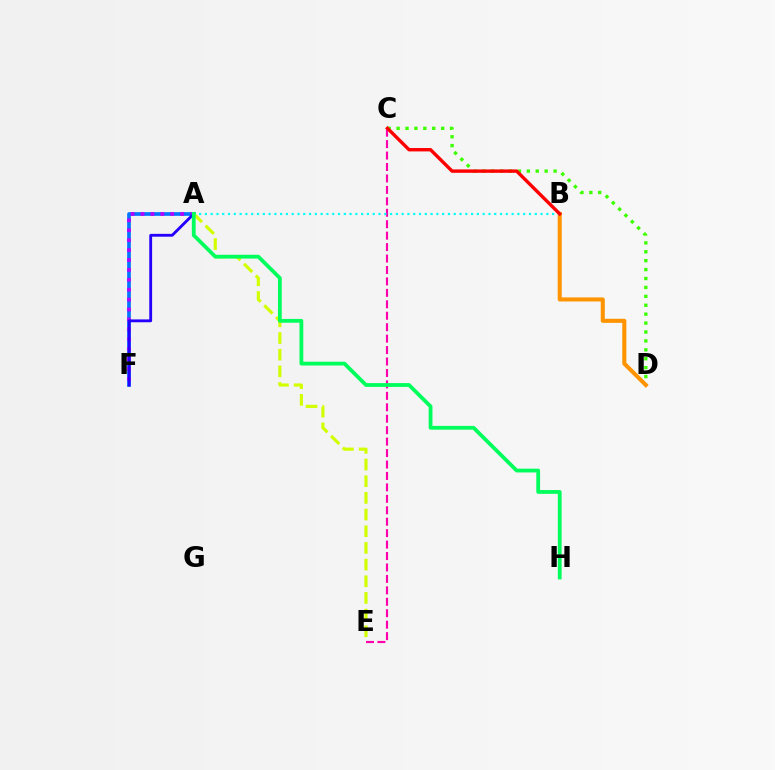{('A', 'F'): [{'color': '#0074ff', 'line_style': 'solid', 'thickness': 2.63}, {'color': '#b900ff', 'line_style': 'dotted', 'thickness': 2.69}, {'color': '#2500ff', 'line_style': 'solid', 'thickness': 2.05}], ('C', 'D'): [{'color': '#3dff00', 'line_style': 'dotted', 'thickness': 2.42}], ('A', 'E'): [{'color': '#d1ff00', 'line_style': 'dashed', 'thickness': 2.26}], ('B', 'D'): [{'color': '#ff9400', 'line_style': 'solid', 'thickness': 2.93}], ('C', 'E'): [{'color': '#ff00ac', 'line_style': 'dashed', 'thickness': 1.55}], ('A', 'B'): [{'color': '#00fff6', 'line_style': 'dotted', 'thickness': 1.57}], ('B', 'C'): [{'color': '#ff0000', 'line_style': 'solid', 'thickness': 2.44}], ('A', 'H'): [{'color': '#00ff5c', 'line_style': 'solid', 'thickness': 2.73}]}